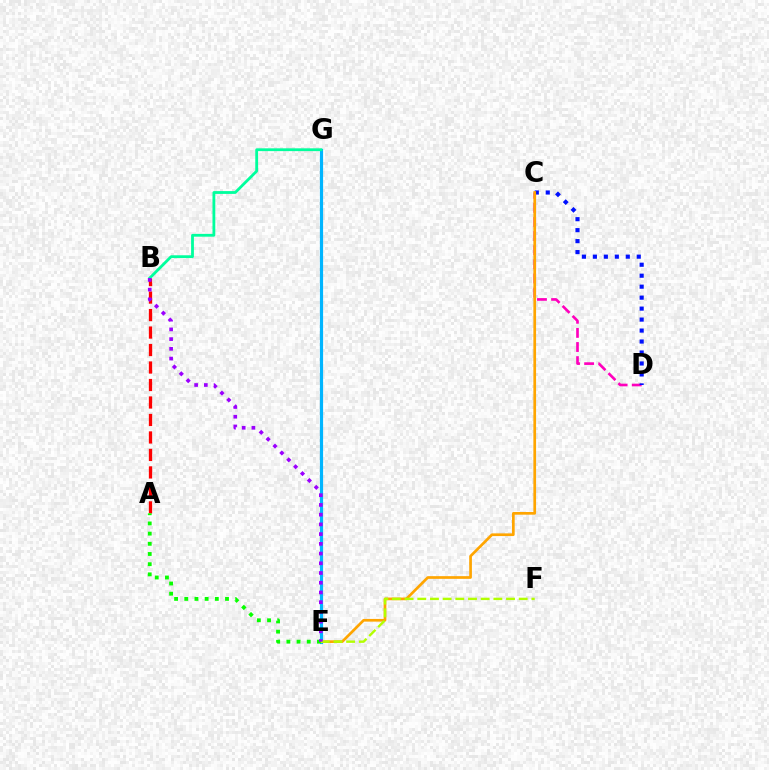{('C', 'D'): [{'color': '#ff00bd', 'line_style': 'dashed', 'thickness': 1.92}, {'color': '#0010ff', 'line_style': 'dotted', 'thickness': 2.98}], ('E', 'G'): [{'color': '#00b5ff', 'line_style': 'solid', 'thickness': 2.29}], ('C', 'E'): [{'color': '#ffa500', 'line_style': 'solid', 'thickness': 1.94}], ('E', 'F'): [{'color': '#b3ff00', 'line_style': 'dashed', 'thickness': 1.72}], ('A', 'B'): [{'color': '#ff0000', 'line_style': 'dashed', 'thickness': 2.38}], ('A', 'E'): [{'color': '#08ff00', 'line_style': 'dotted', 'thickness': 2.77}], ('B', 'G'): [{'color': '#00ff9d', 'line_style': 'solid', 'thickness': 2.02}], ('B', 'E'): [{'color': '#9b00ff', 'line_style': 'dotted', 'thickness': 2.64}]}